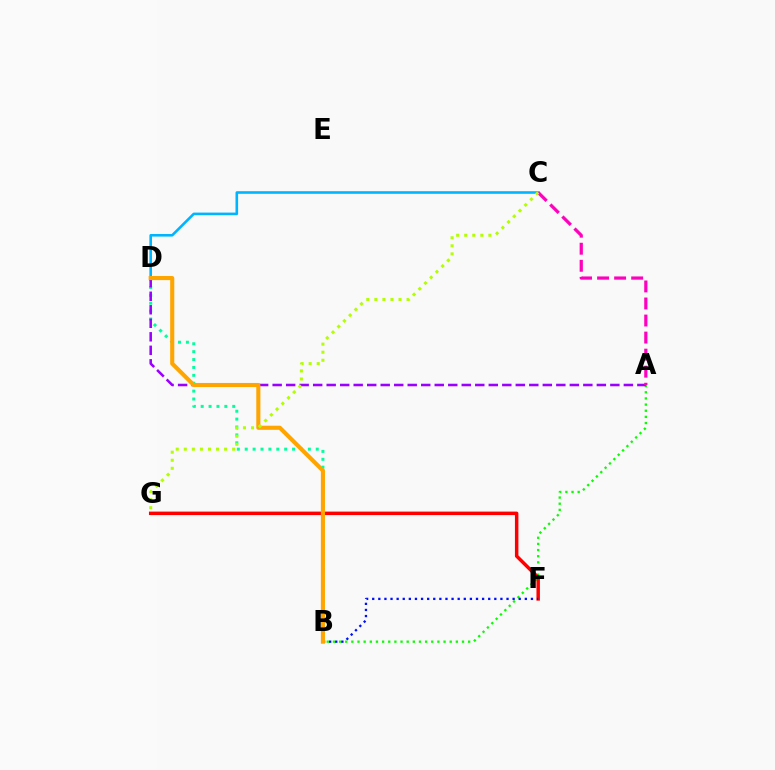{('C', 'D'): [{'color': '#00b5ff', 'line_style': 'solid', 'thickness': 1.88}], ('B', 'D'): [{'color': '#00ff9d', 'line_style': 'dotted', 'thickness': 2.14}, {'color': '#ffa500', 'line_style': 'solid', 'thickness': 2.95}], ('A', 'B'): [{'color': '#08ff00', 'line_style': 'dotted', 'thickness': 1.67}], ('F', 'G'): [{'color': '#ff0000', 'line_style': 'solid', 'thickness': 2.5}], ('B', 'F'): [{'color': '#0010ff', 'line_style': 'dotted', 'thickness': 1.66}], ('A', 'D'): [{'color': '#9b00ff', 'line_style': 'dashed', 'thickness': 1.84}], ('A', 'C'): [{'color': '#ff00bd', 'line_style': 'dashed', 'thickness': 2.32}], ('C', 'G'): [{'color': '#b3ff00', 'line_style': 'dotted', 'thickness': 2.19}]}